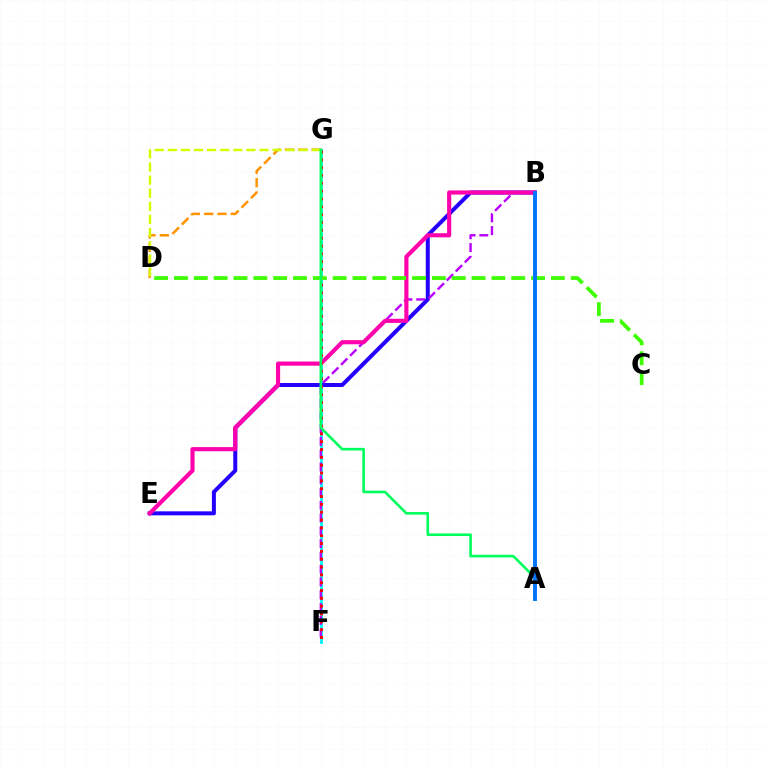{('F', 'G'): [{'color': '#00fff6', 'line_style': 'solid', 'thickness': 2.08}, {'color': '#ff0000', 'line_style': 'dotted', 'thickness': 2.13}], ('B', 'E'): [{'color': '#2500ff', 'line_style': 'solid', 'thickness': 2.87}, {'color': '#ff00ac', 'line_style': 'solid', 'thickness': 2.98}], ('B', 'F'): [{'color': '#b900ff', 'line_style': 'dashed', 'thickness': 1.74}], ('D', 'G'): [{'color': '#ff9400', 'line_style': 'dashed', 'thickness': 1.81}, {'color': '#d1ff00', 'line_style': 'dashed', 'thickness': 1.78}], ('C', 'D'): [{'color': '#3dff00', 'line_style': 'dashed', 'thickness': 2.7}], ('A', 'G'): [{'color': '#00ff5c', 'line_style': 'solid', 'thickness': 1.88}], ('A', 'B'): [{'color': '#0074ff', 'line_style': 'solid', 'thickness': 2.83}]}